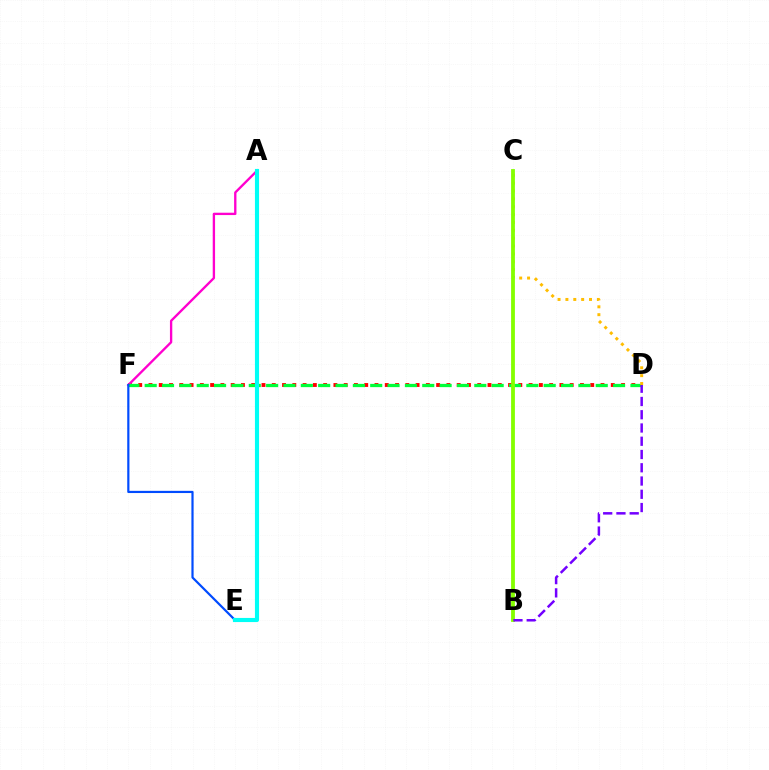{('D', 'F'): [{'color': '#ff0000', 'line_style': 'dotted', 'thickness': 2.79}, {'color': '#00ff39', 'line_style': 'dashed', 'thickness': 2.36}], ('A', 'F'): [{'color': '#ff00cf', 'line_style': 'solid', 'thickness': 1.69}], ('E', 'F'): [{'color': '#004bff', 'line_style': 'solid', 'thickness': 1.58}], ('C', 'D'): [{'color': '#ffbd00', 'line_style': 'dotted', 'thickness': 2.14}], ('B', 'C'): [{'color': '#84ff00', 'line_style': 'solid', 'thickness': 2.74}], ('B', 'D'): [{'color': '#7200ff', 'line_style': 'dashed', 'thickness': 1.8}], ('A', 'E'): [{'color': '#00fff6', 'line_style': 'solid', 'thickness': 2.97}]}